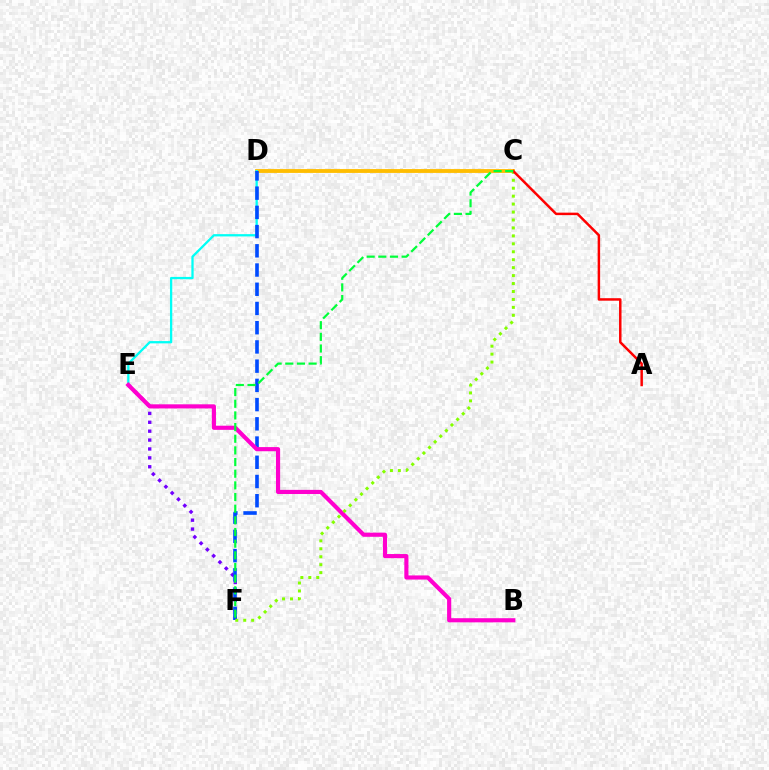{('C', 'D'): [{'color': '#ffbd00', 'line_style': 'solid', 'thickness': 2.76}], ('E', 'F'): [{'color': '#7200ff', 'line_style': 'dotted', 'thickness': 2.42}], ('D', 'E'): [{'color': '#00fff6', 'line_style': 'solid', 'thickness': 1.64}], ('D', 'F'): [{'color': '#004bff', 'line_style': 'dashed', 'thickness': 2.61}], ('B', 'E'): [{'color': '#ff00cf', 'line_style': 'solid', 'thickness': 2.98}], ('C', 'F'): [{'color': '#84ff00', 'line_style': 'dotted', 'thickness': 2.16}, {'color': '#00ff39', 'line_style': 'dashed', 'thickness': 1.58}], ('A', 'C'): [{'color': '#ff0000', 'line_style': 'solid', 'thickness': 1.79}]}